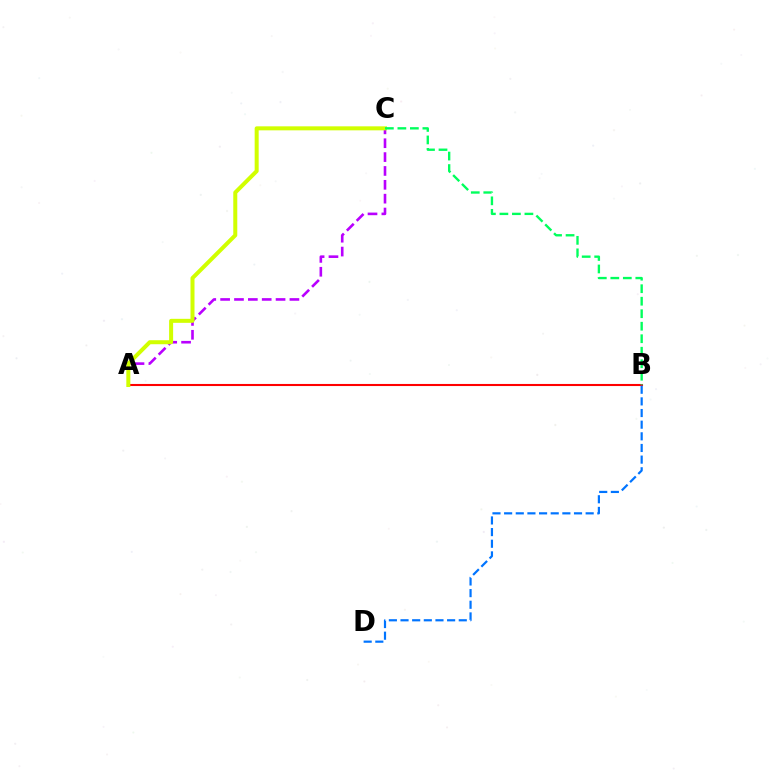{('A', 'C'): [{'color': '#b900ff', 'line_style': 'dashed', 'thickness': 1.88}, {'color': '#d1ff00', 'line_style': 'solid', 'thickness': 2.89}], ('A', 'B'): [{'color': '#ff0000', 'line_style': 'solid', 'thickness': 1.5}], ('B', 'C'): [{'color': '#00ff5c', 'line_style': 'dashed', 'thickness': 1.7}], ('B', 'D'): [{'color': '#0074ff', 'line_style': 'dashed', 'thickness': 1.58}]}